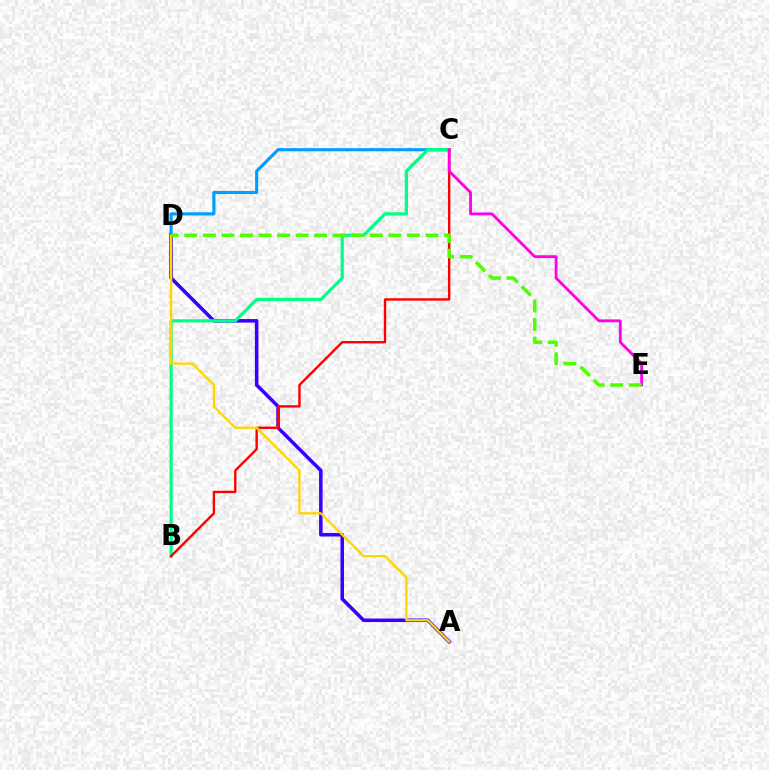{('C', 'D'): [{'color': '#009eff', 'line_style': 'solid', 'thickness': 2.25}], ('A', 'D'): [{'color': '#3700ff', 'line_style': 'solid', 'thickness': 2.54}, {'color': '#ffd500', 'line_style': 'solid', 'thickness': 1.65}], ('B', 'C'): [{'color': '#00ff86', 'line_style': 'solid', 'thickness': 2.3}, {'color': '#ff0000', 'line_style': 'solid', 'thickness': 1.72}], ('C', 'E'): [{'color': '#ff00ed', 'line_style': 'solid', 'thickness': 2.04}], ('D', 'E'): [{'color': '#4fff00', 'line_style': 'dashed', 'thickness': 2.52}]}